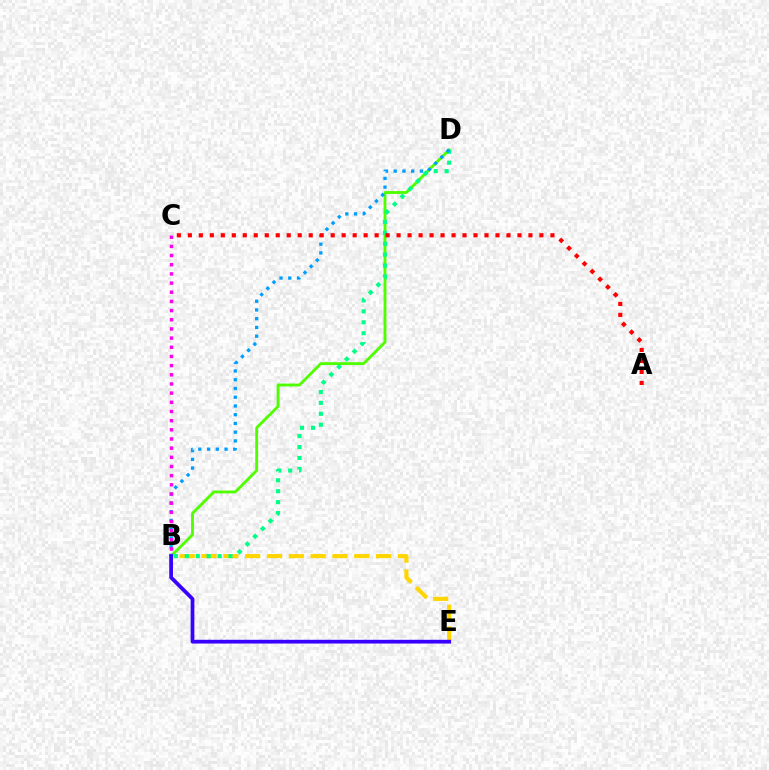{('B', 'D'): [{'color': '#4fff00', 'line_style': 'solid', 'thickness': 2.05}, {'color': '#00ff86', 'line_style': 'dotted', 'thickness': 2.97}, {'color': '#009eff', 'line_style': 'dotted', 'thickness': 2.37}], ('B', 'E'): [{'color': '#ffd500', 'line_style': 'dashed', 'thickness': 2.96}, {'color': '#3700ff', 'line_style': 'solid', 'thickness': 2.7}], ('A', 'C'): [{'color': '#ff0000', 'line_style': 'dotted', 'thickness': 2.99}], ('B', 'C'): [{'color': '#ff00ed', 'line_style': 'dotted', 'thickness': 2.49}]}